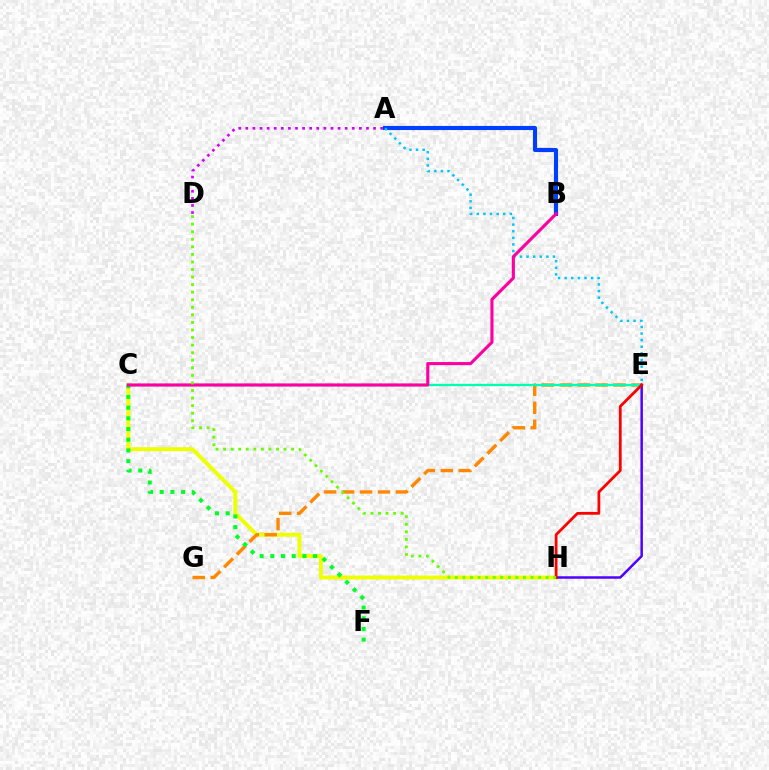{('A', 'B'): [{'color': '#003fff', 'line_style': 'solid', 'thickness': 2.96}], ('A', 'D'): [{'color': '#d600ff', 'line_style': 'dotted', 'thickness': 1.93}], ('C', 'H'): [{'color': '#eeff00', 'line_style': 'solid', 'thickness': 2.82}], ('E', 'G'): [{'color': '#ff8800', 'line_style': 'dashed', 'thickness': 2.44}], ('C', 'E'): [{'color': '#00ffaf', 'line_style': 'solid', 'thickness': 1.68}], ('A', 'E'): [{'color': '#00c7ff', 'line_style': 'dotted', 'thickness': 1.8}], ('C', 'F'): [{'color': '#00ff27', 'line_style': 'dotted', 'thickness': 2.91}], ('E', 'H'): [{'color': '#4f00ff', 'line_style': 'solid', 'thickness': 1.79}, {'color': '#ff0000', 'line_style': 'solid', 'thickness': 2.0}], ('B', 'C'): [{'color': '#ff00a0', 'line_style': 'solid', 'thickness': 2.24}], ('D', 'H'): [{'color': '#66ff00', 'line_style': 'dotted', 'thickness': 2.05}]}